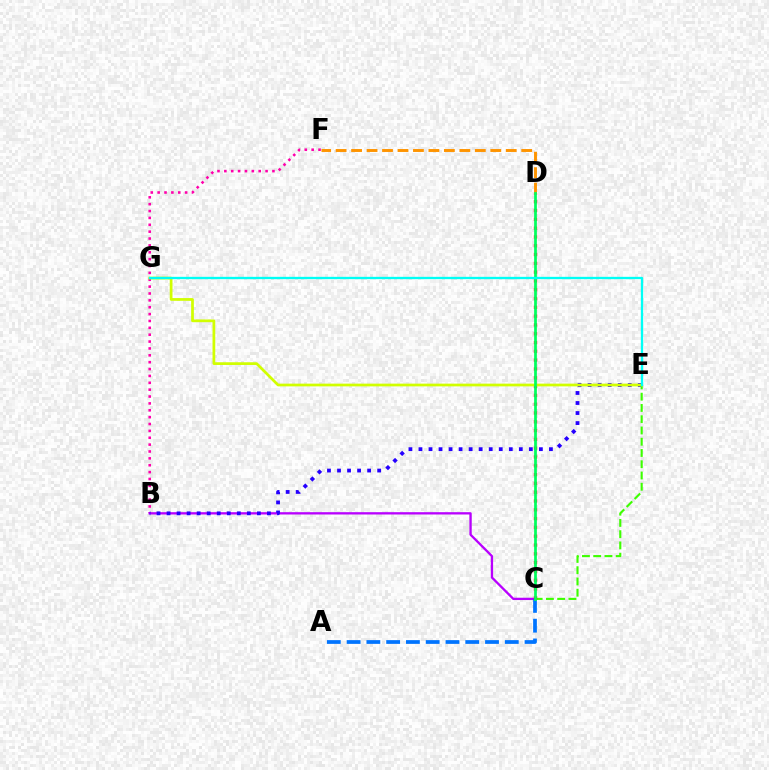{('B', 'F'): [{'color': '#ff00ac', 'line_style': 'dotted', 'thickness': 1.87}], ('B', 'C'): [{'color': '#b900ff', 'line_style': 'solid', 'thickness': 1.66}], ('A', 'C'): [{'color': '#0074ff', 'line_style': 'dashed', 'thickness': 2.69}], ('B', 'E'): [{'color': '#2500ff', 'line_style': 'dotted', 'thickness': 2.73}], ('D', 'F'): [{'color': '#ff9400', 'line_style': 'dashed', 'thickness': 2.1}], ('C', 'E'): [{'color': '#3dff00', 'line_style': 'dashed', 'thickness': 1.53}], ('C', 'D'): [{'color': '#ff0000', 'line_style': 'dotted', 'thickness': 2.39}, {'color': '#00ff5c', 'line_style': 'solid', 'thickness': 1.97}], ('E', 'G'): [{'color': '#d1ff00', 'line_style': 'solid', 'thickness': 1.96}, {'color': '#00fff6', 'line_style': 'solid', 'thickness': 1.67}]}